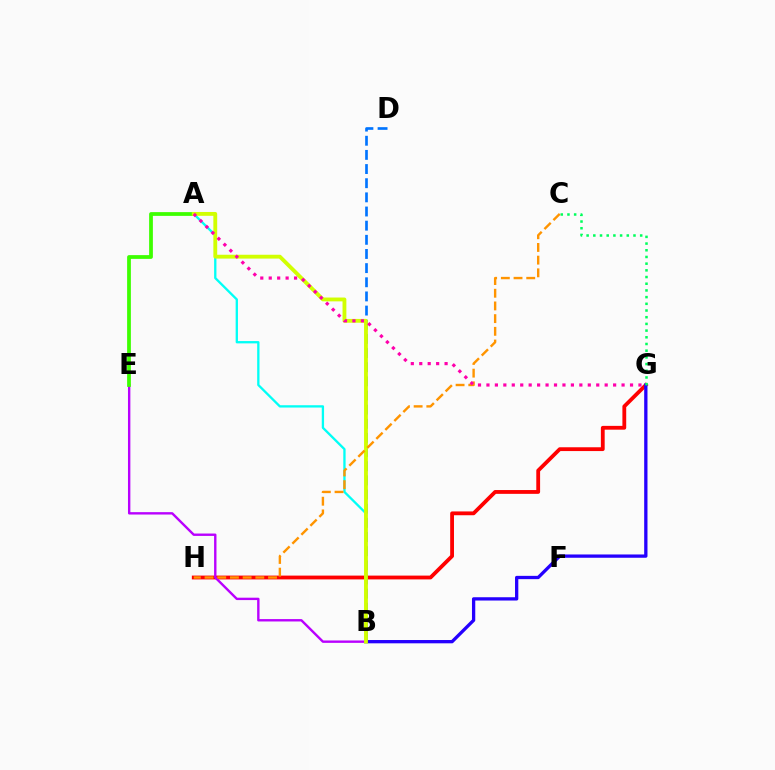{('A', 'B'): [{'color': '#00fff6', 'line_style': 'solid', 'thickness': 1.66}, {'color': '#d1ff00', 'line_style': 'solid', 'thickness': 2.76}], ('B', 'D'): [{'color': '#0074ff', 'line_style': 'dashed', 'thickness': 1.92}], ('G', 'H'): [{'color': '#ff0000', 'line_style': 'solid', 'thickness': 2.74}], ('B', 'E'): [{'color': '#b900ff', 'line_style': 'solid', 'thickness': 1.72}], ('A', 'E'): [{'color': '#3dff00', 'line_style': 'solid', 'thickness': 2.71}], ('B', 'G'): [{'color': '#2500ff', 'line_style': 'solid', 'thickness': 2.37}], ('C', 'G'): [{'color': '#00ff5c', 'line_style': 'dotted', 'thickness': 1.82}], ('C', 'H'): [{'color': '#ff9400', 'line_style': 'dashed', 'thickness': 1.72}], ('A', 'G'): [{'color': '#ff00ac', 'line_style': 'dotted', 'thickness': 2.29}]}